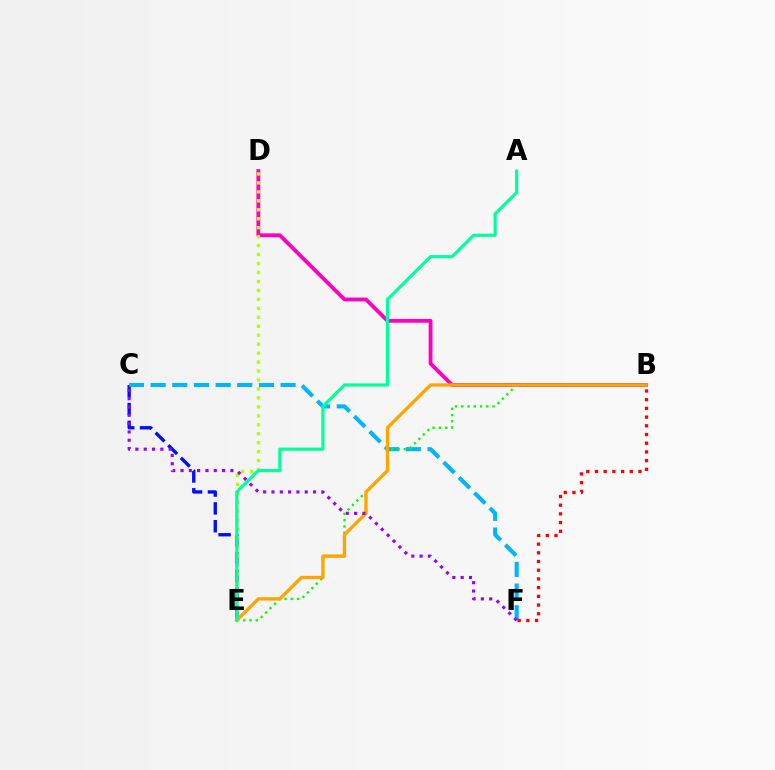{('B', 'D'): [{'color': '#ff00bd', 'line_style': 'solid', 'thickness': 2.75}], ('C', 'E'): [{'color': '#0010ff', 'line_style': 'dashed', 'thickness': 2.42}], ('D', 'E'): [{'color': '#b3ff00', 'line_style': 'dotted', 'thickness': 2.43}], ('C', 'F'): [{'color': '#00b5ff', 'line_style': 'dashed', 'thickness': 2.94}, {'color': '#9b00ff', 'line_style': 'dotted', 'thickness': 2.26}], ('B', 'E'): [{'color': '#08ff00', 'line_style': 'dotted', 'thickness': 1.7}, {'color': '#ffa500', 'line_style': 'solid', 'thickness': 2.41}], ('B', 'F'): [{'color': '#ff0000', 'line_style': 'dotted', 'thickness': 2.36}], ('A', 'E'): [{'color': '#00ff9d', 'line_style': 'solid', 'thickness': 2.29}]}